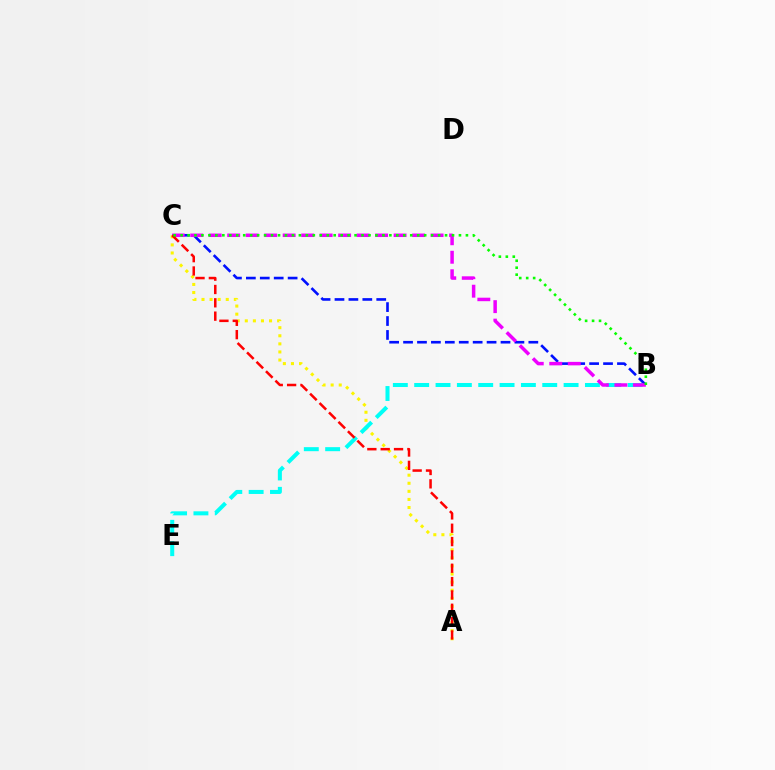{('B', 'C'): [{'color': '#0010ff', 'line_style': 'dashed', 'thickness': 1.89}, {'color': '#ee00ff', 'line_style': 'dashed', 'thickness': 2.51}, {'color': '#08ff00', 'line_style': 'dotted', 'thickness': 1.89}], ('A', 'C'): [{'color': '#fcf500', 'line_style': 'dotted', 'thickness': 2.2}, {'color': '#ff0000', 'line_style': 'dashed', 'thickness': 1.81}], ('B', 'E'): [{'color': '#00fff6', 'line_style': 'dashed', 'thickness': 2.9}]}